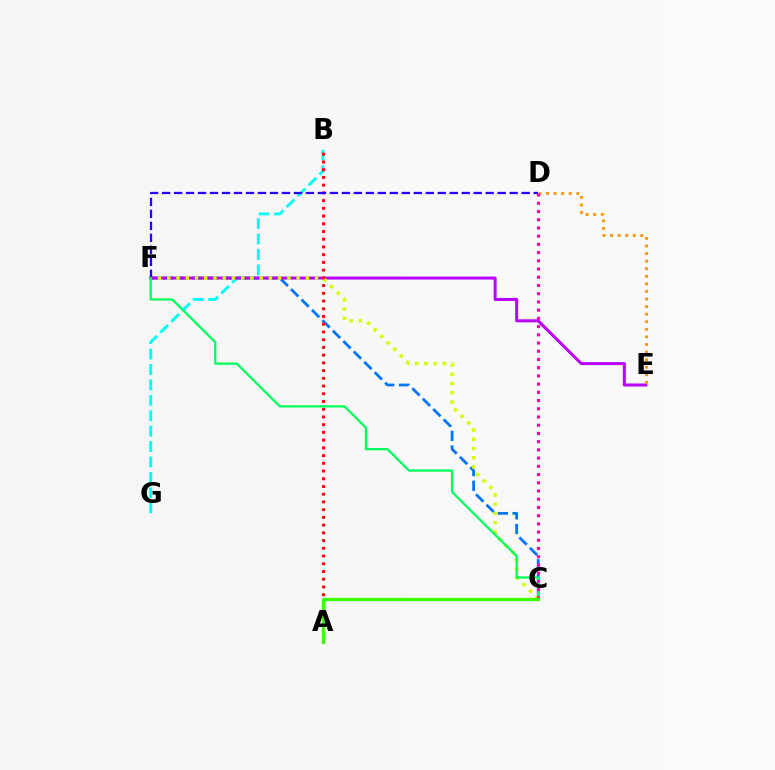{('C', 'F'): [{'color': '#0074ff', 'line_style': 'dashed', 'thickness': 2.0}, {'color': '#d1ff00', 'line_style': 'dotted', 'thickness': 2.51}, {'color': '#00ff5c', 'line_style': 'solid', 'thickness': 1.64}], ('B', 'G'): [{'color': '#00fff6', 'line_style': 'dashed', 'thickness': 2.09}], ('E', 'F'): [{'color': '#b900ff', 'line_style': 'solid', 'thickness': 2.17}], ('D', 'E'): [{'color': '#ff9400', 'line_style': 'dotted', 'thickness': 2.06}], ('A', 'B'): [{'color': '#ff0000', 'line_style': 'dotted', 'thickness': 2.1}], ('D', 'F'): [{'color': '#2500ff', 'line_style': 'dashed', 'thickness': 1.63}], ('C', 'D'): [{'color': '#ff00ac', 'line_style': 'dotted', 'thickness': 2.23}], ('A', 'C'): [{'color': '#3dff00', 'line_style': 'solid', 'thickness': 2.41}]}